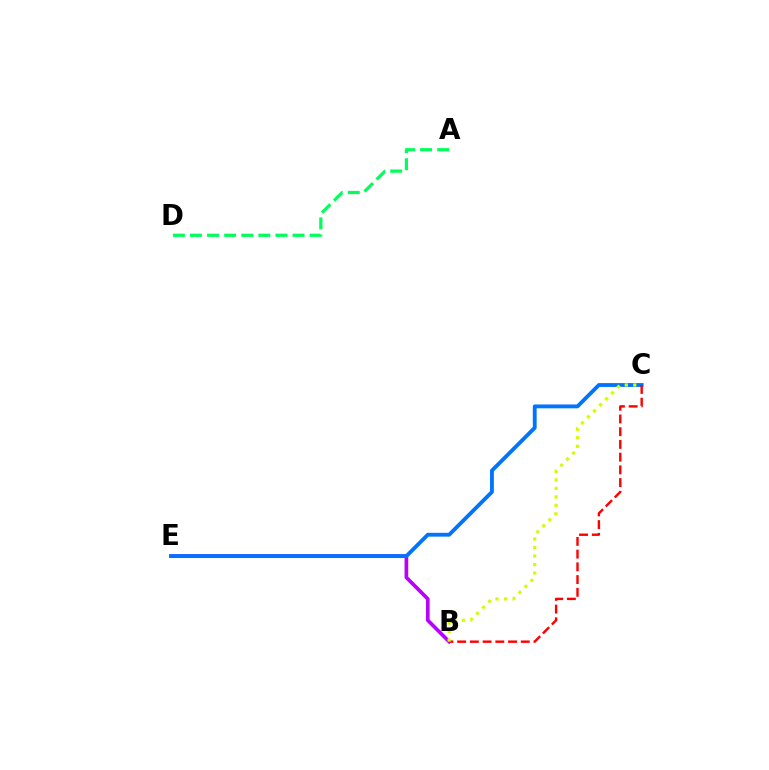{('B', 'E'): [{'color': '#b900ff', 'line_style': 'solid', 'thickness': 2.64}], ('C', 'E'): [{'color': '#0074ff', 'line_style': 'solid', 'thickness': 2.76}], ('B', 'C'): [{'color': '#ff0000', 'line_style': 'dashed', 'thickness': 1.73}, {'color': '#d1ff00', 'line_style': 'dotted', 'thickness': 2.31}], ('A', 'D'): [{'color': '#00ff5c', 'line_style': 'dashed', 'thickness': 2.32}]}